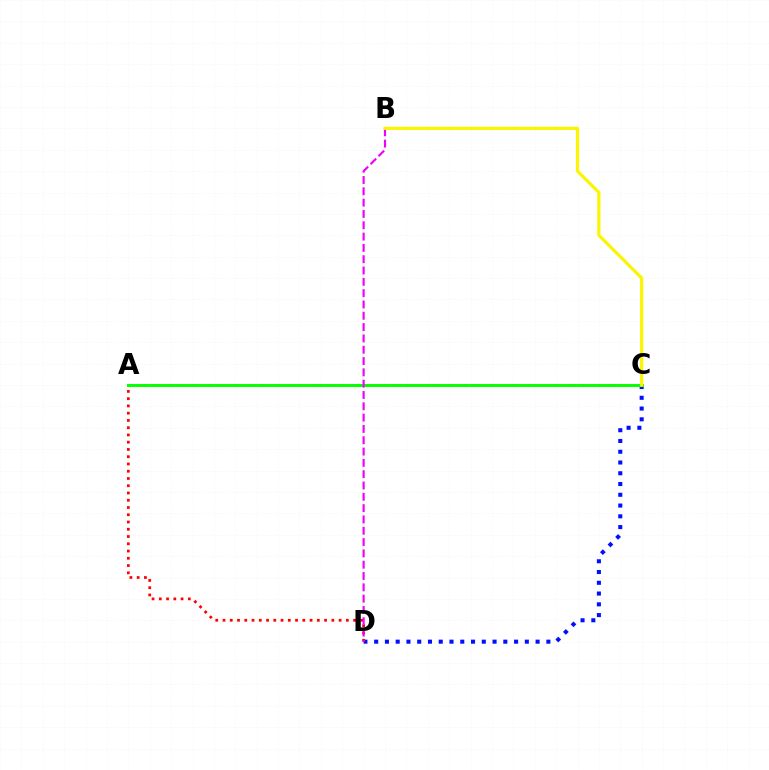{('C', 'D'): [{'color': '#0010ff', 'line_style': 'dotted', 'thickness': 2.92}], ('A', 'D'): [{'color': '#ff0000', 'line_style': 'dotted', 'thickness': 1.97}], ('A', 'C'): [{'color': '#00fff6', 'line_style': 'dashed', 'thickness': 1.82}, {'color': '#08ff00', 'line_style': 'solid', 'thickness': 2.11}], ('B', 'D'): [{'color': '#ee00ff', 'line_style': 'dashed', 'thickness': 1.54}], ('B', 'C'): [{'color': '#fcf500', 'line_style': 'solid', 'thickness': 2.29}]}